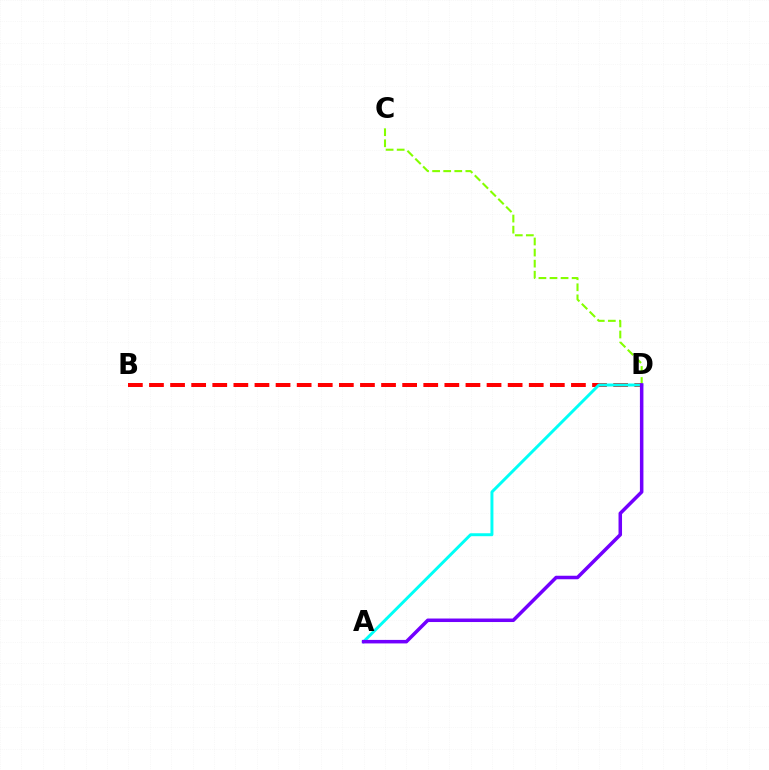{('C', 'D'): [{'color': '#84ff00', 'line_style': 'dashed', 'thickness': 1.5}], ('B', 'D'): [{'color': '#ff0000', 'line_style': 'dashed', 'thickness': 2.87}], ('A', 'D'): [{'color': '#00fff6', 'line_style': 'solid', 'thickness': 2.13}, {'color': '#7200ff', 'line_style': 'solid', 'thickness': 2.53}]}